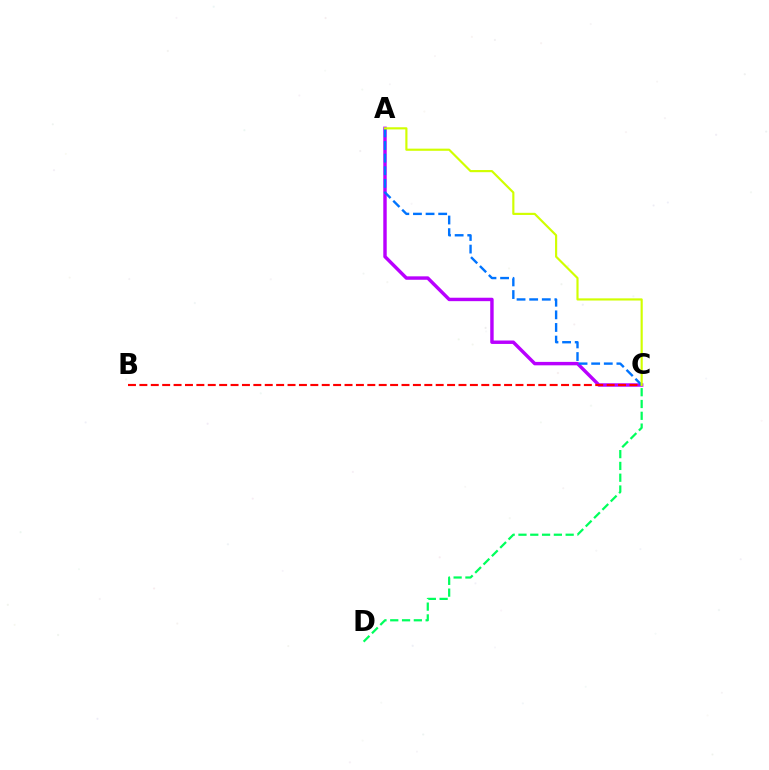{('A', 'C'): [{'color': '#b900ff', 'line_style': 'solid', 'thickness': 2.47}, {'color': '#0074ff', 'line_style': 'dashed', 'thickness': 1.71}, {'color': '#d1ff00', 'line_style': 'solid', 'thickness': 1.56}], ('B', 'C'): [{'color': '#ff0000', 'line_style': 'dashed', 'thickness': 1.55}], ('C', 'D'): [{'color': '#00ff5c', 'line_style': 'dashed', 'thickness': 1.6}]}